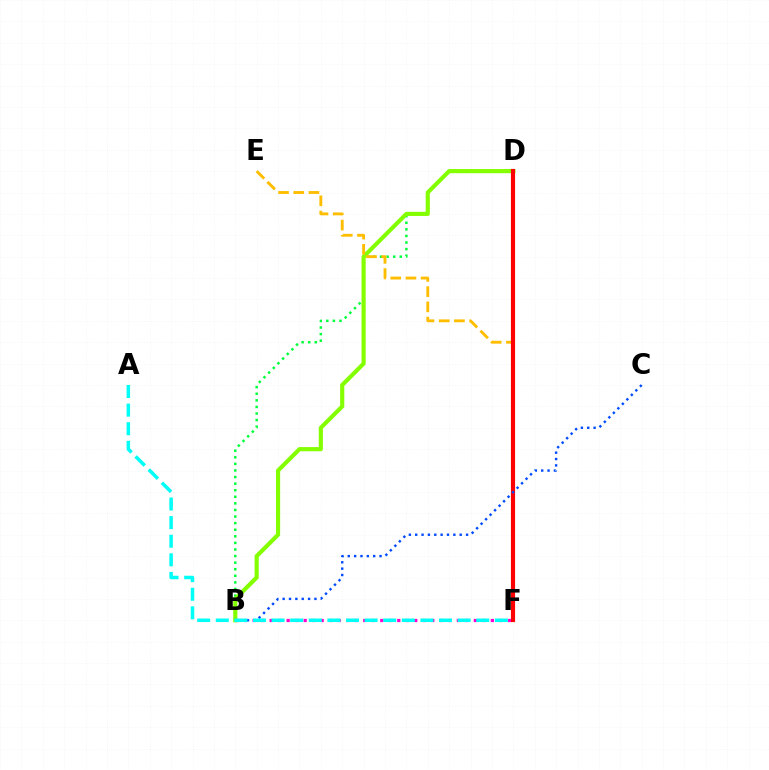{('B', 'D'): [{'color': '#00ff39', 'line_style': 'dotted', 'thickness': 1.79}, {'color': '#84ff00', 'line_style': 'solid', 'thickness': 2.99}], ('D', 'F'): [{'color': '#7200ff', 'line_style': 'solid', 'thickness': 2.7}, {'color': '#ff0000', 'line_style': 'solid', 'thickness': 2.99}], ('E', 'F'): [{'color': '#ffbd00', 'line_style': 'dashed', 'thickness': 2.07}], ('B', 'F'): [{'color': '#ff00cf', 'line_style': 'dotted', 'thickness': 2.31}], ('B', 'C'): [{'color': '#004bff', 'line_style': 'dotted', 'thickness': 1.73}], ('A', 'F'): [{'color': '#00fff6', 'line_style': 'dashed', 'thickness': 2.53}]}